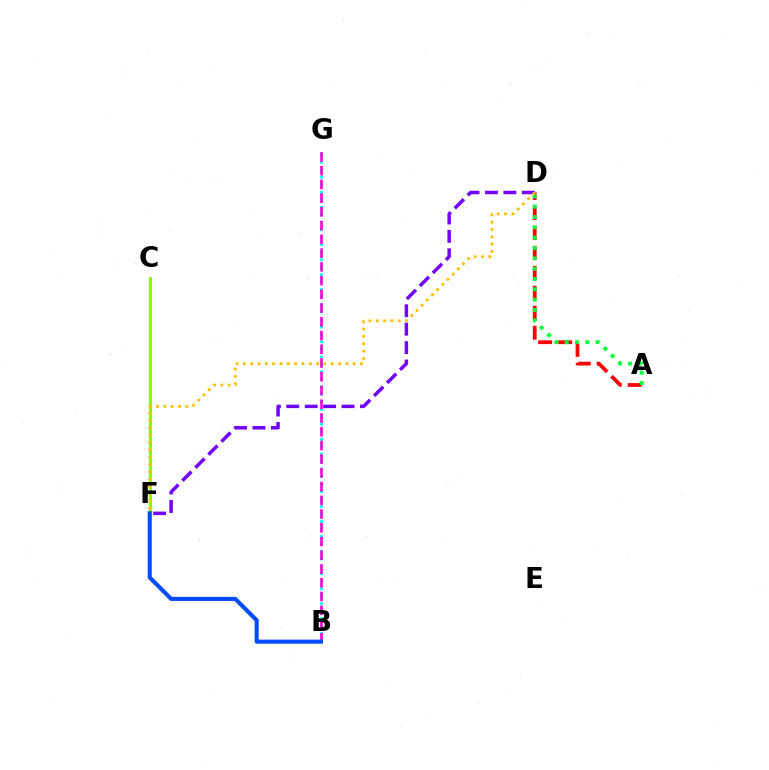{('B', 'G'): [{'color': '#00fff6', 'line_style': 'dotted', 'thickness': 2.03}, {'color': '#ff00cf', 'line_style': 'dashed', 'thickness': 1.87}], ('A', 'D'): [{'color': '#ff0000', 'line_style': 'dashed', 'thickness': 2.71}, {'color': '#00ff39', 'line_style': 'dotted', 'thickness': 2.81}], ('D', 'F'): [{'color': '#7200ff', 'line_style': 'dashed', 'thickness': 2.5}, {'color': '#ffbd00', 'line_style': 'dotted', 'thickness': 1.99}], ('C', 'F'): [{'color': '#84ff00', 'line_style': 'solid', 'thickness': 2.31}], ('B', 'F'): [{'color': '#004bff', 'line_style': 'solid', 'thickness': 2.93}]}